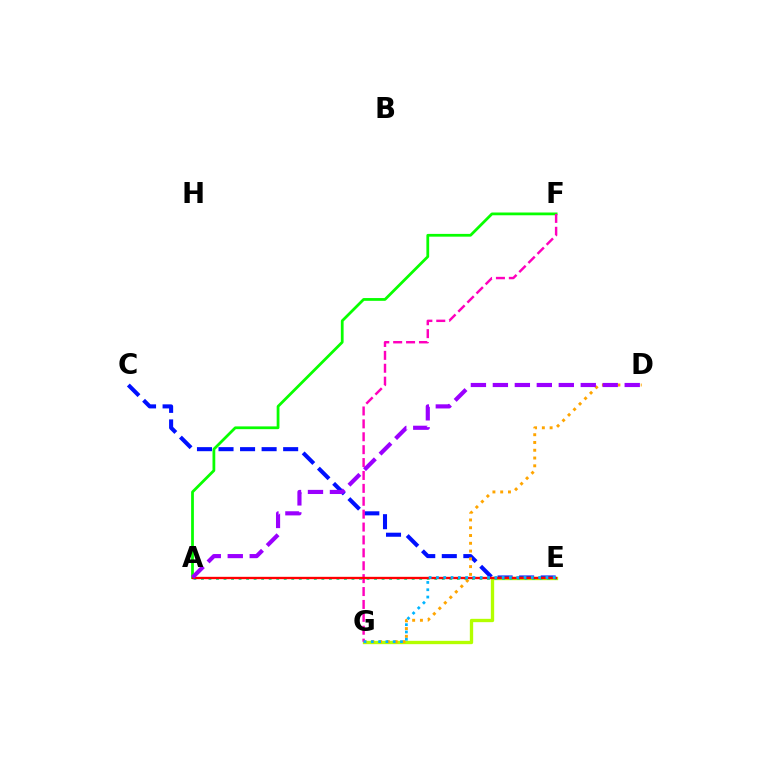{('C', 'E'): [{'color': '#0010ff', 'line_style': 'dashed', 'thickness': 2.93}], ('E', 'G'): [{'color': '#b3ff00', 'line_style': 'solid', 'thickness': 2.4}, {'color': '#00b5ff', 'line_style': 'dotted', 'thickness': 1.98}], ('D', 'G'): [{'color': '#ffa500', 'line_style': 'dotted', 'thickness': 2.11}], ('A', 'E'): [{'color': '#00ff9d', 'line_style': 'dotted', 'thickness': 2.04}, {'color': '#ff0000', 'line_style': 'solid', 'thickness': 1.69}], ('A', 'F'): [{'color': '#08ff00', 'line_style': 'solid', 'thickness': 1.99}], ('F', 'G'): [{'color': '#ff00bd', 'line_style': 'dashed', 'thickness': 1.75}], ('A', 'D'): [{'color': '#9b00ff', 'line_style': 'dashed', 'thickness': 2.99}]}